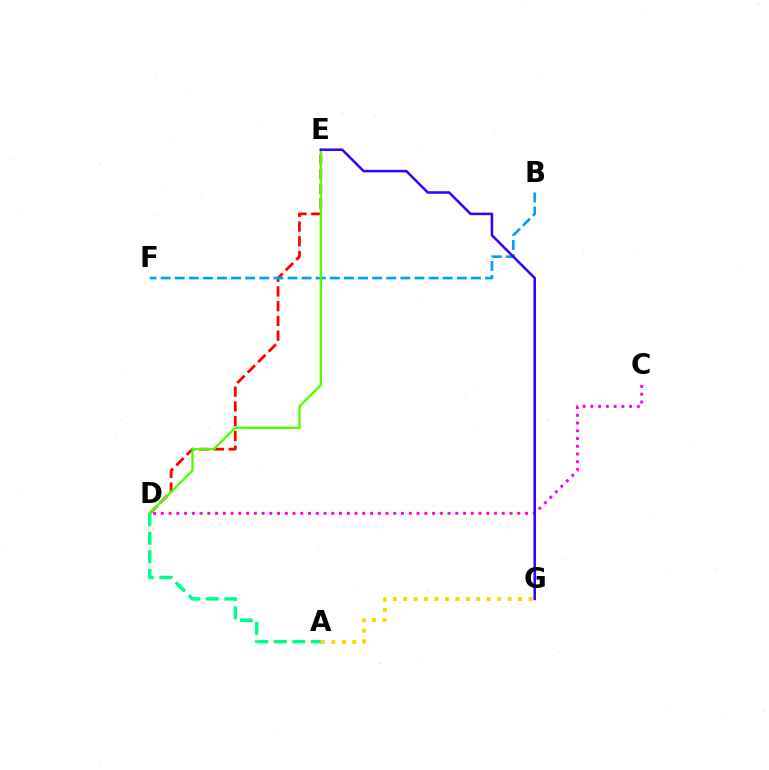{('D', 'E'): [{'color': '#ff0000', 'line_style': 'dashed', 'thickness': 2.0}, {'color': '#4fff00', 'line_style': 'solid', 'thickness': 1.67}], ('C', 'D'): [{'color': '#ff00ed', 'line_style': 'dotted', 'thickness': 2.11}], ('B', 'F'): [{'color': '#009eff', 'line_style': 'dashed', 'thickness': 1.92}], ('E', 'G'): [{'color': '#3700ff', 'line_style': 'solid', 'thickness': 1.82}], ('A', 'G'): [{'color': '#ffd500', 'line_style': 'dotted', 'thickness': 2.84}], ('A', 'D'): [{'color': '#00ff86', 'line_style': 'dashed', 'thickness': 2.51}]}